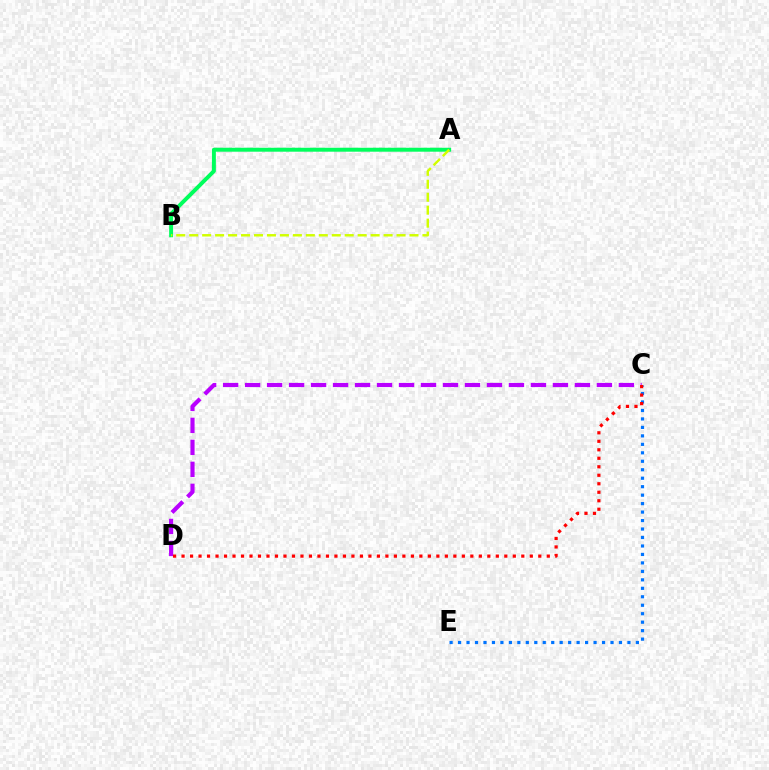{('C', 'E'): [{'color': '#0074ff', 'line_style': 'dotted', 'thickness': 2.3}], ('A', 'B'): [{'color': '#00ff5c', 'line_style': 'solid', 'thickness': 2.84}, {'color': '#d1ff00', 'line_style': 'dashed', 'thickness': 1.76}], ('C', 'D'): [{'color': '#b900ff', 'line_style': 'dashed', 'thickness': 2.99}, {'color': '#ff0000', 'line_style': 'dotted', 'thickness': 2.31}]}